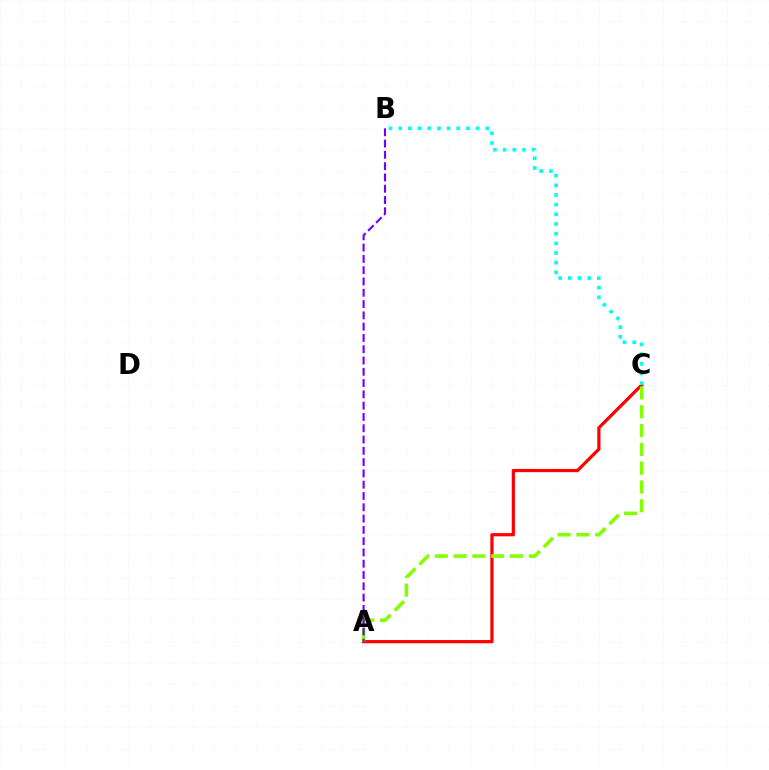{('A', 'C'): [{'color': '#ff0000', 'line_style': 'solid', 'thickness': 2.31}, {'color': '#84ff00', 'line_style': 'dashed', 'thickness': 2.55}], ('B', 'C'): [{'color': '#00fff6', 'line_style': 'dotted', 'thickness': 2.63}], ('A', 'B'): [{'color': '#7200ff', 'line_style': 'dashed', 'thickness': 1.53}]}